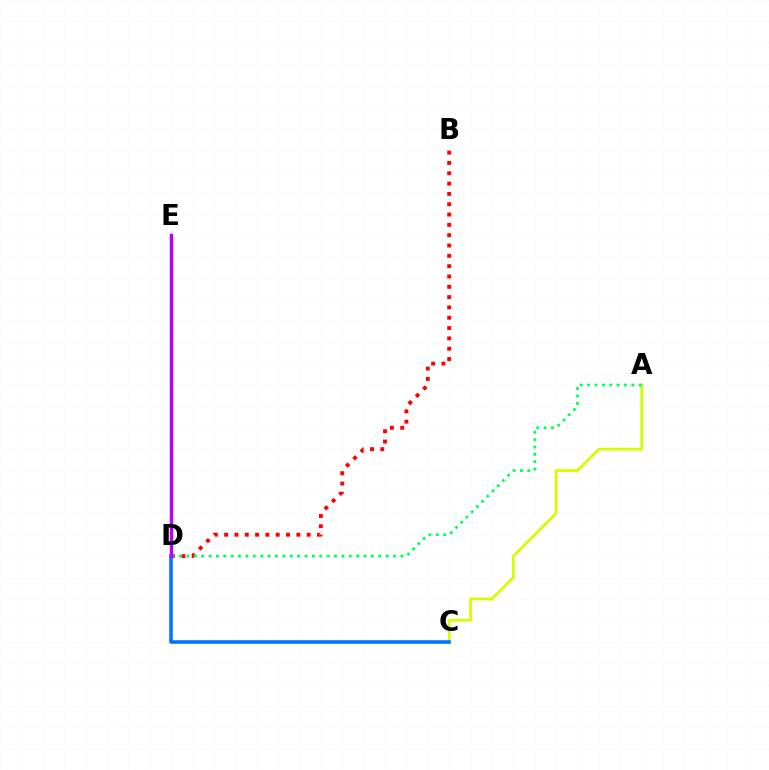{('A', 'C'): [{'color': '#d1ff00', 'line_style': 'solid', 'thickness': 2.0}], ('B', 'D'): [{'color': '#ff0000', 'line_style': 'dotted', 'thickness': 2.8}], ('C', 'D'): [{'color': '#0074ff', 'line_style': 'solid', 'thickness': 2.57}], ('A', 'D'): [{'color': '#00ff5c', 'line_style': 'dotted', 'thickness': 2.01}], ('D', 'E'): [{'color': '#b900ff', 'line_style': 'solid', 'thickness': 2.49}]}